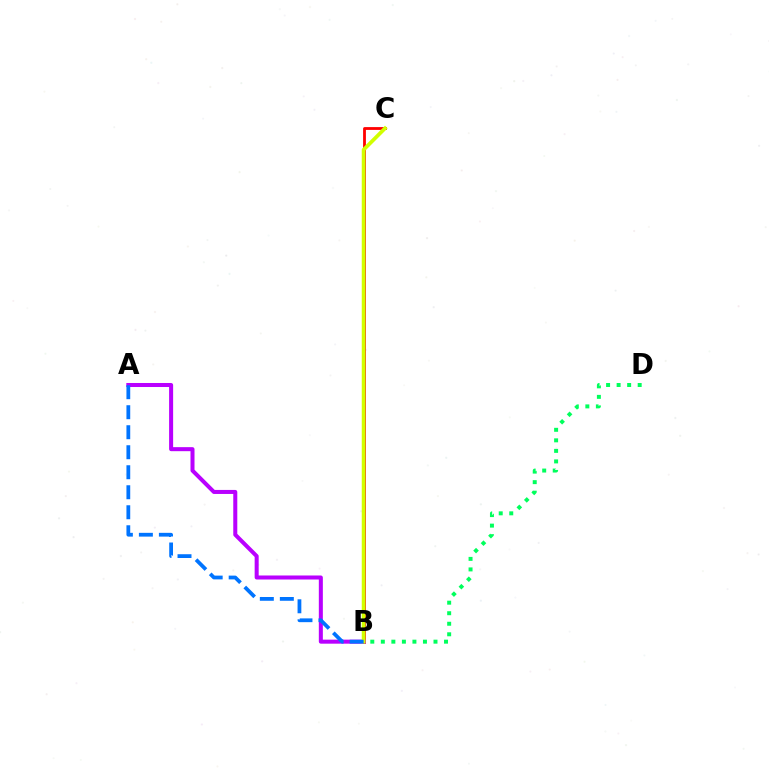{('B', 'C'): [{'color': '#ff0000', 'line_style': 'solid', 'thickness': 2.02}, {'color': '#d1ff00', 'line_style': 'solid', 'thickness': 2.69}], ('A', 'B'): [{'color': '#b900ff', 'line_style': 'solid', 'thickness': 2.9}, {'color': '#0074ff', 'line_style': 'dashed', 'thickness': 2.72}], ('B', 'D'): [{'color': '#00ff5c', 'line_style': 'dotted', 'thickness': 2.86}]}